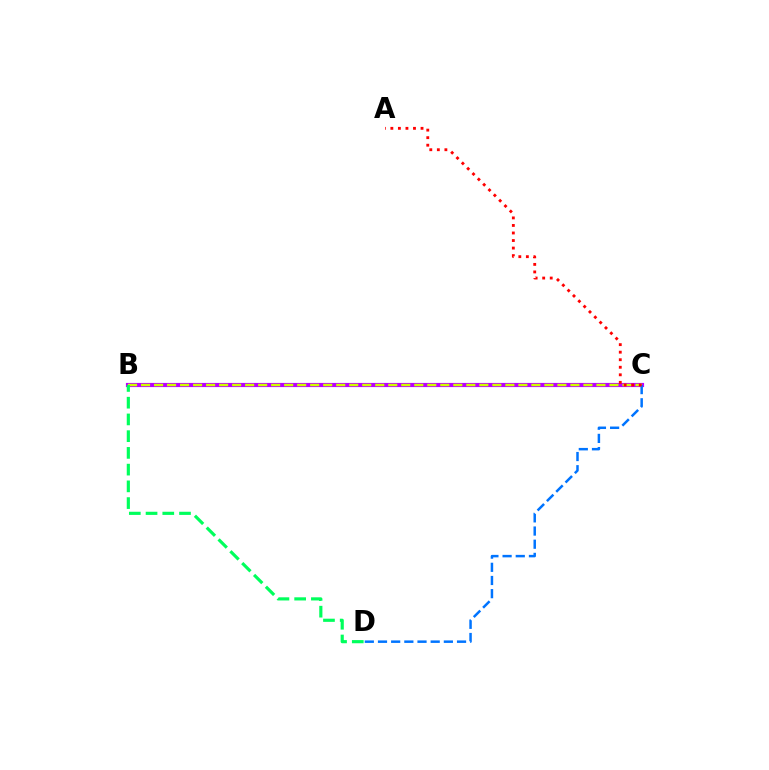{('B', 'C'): [{'color': '#b900ff', 'line_style': 'solid', 'thickness': 3.0}, {'color': '#d1ff00', 'line_style': 'dashed', 'thickness': 1.77}], ('C', 'D'): [{'color': '#0074ff', 'line_style': 'dashed', 'thickness': 1.79}], ('A', 'C'): [{'color': '#ff0000', 'line_style': 'dotted', 'thickness': 2.05}], ('B', 'D'): [{'color': '#00ff5c', 'line_style': 'dashed', 'thickness': 2.27}]}